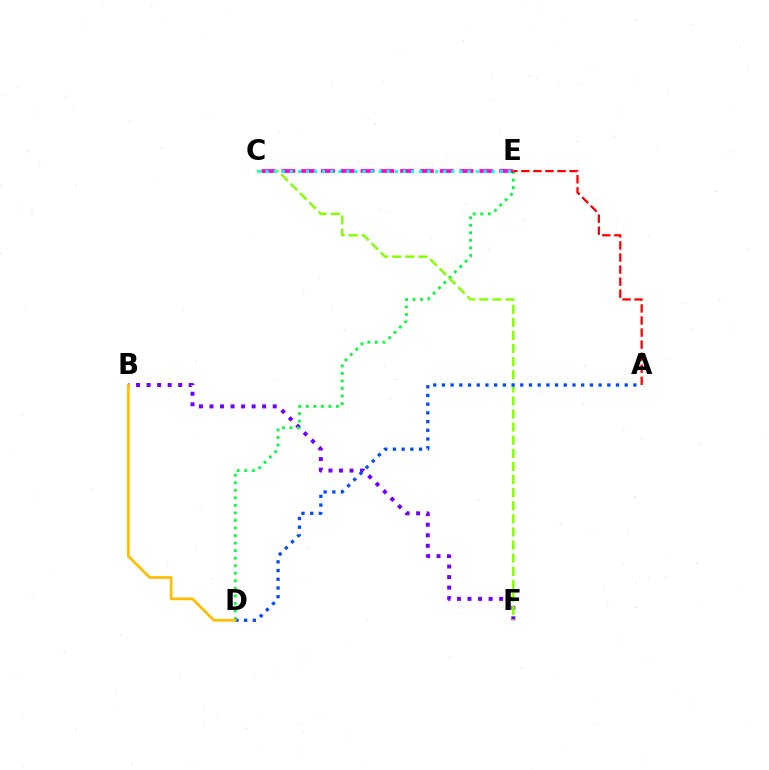{('B', 'F'): [{'color': '#7200ff', 'line_style': 'dotted', 'thickness': 2.86}], ('D', 'E'): [{'color': '#00ff39', 'line_style': 'dotted', 'thickness': 2.05}], ('C', 'F'): [{'color': '#84ff00', 'line_style': 'dashed', 'thickness': 1.78}], ('C', 'E'): [{'color': '#ff00cf', 'line_style': 'dashed', 'thickness': 2.69}, {'color': '#00fff6', 'line_style': 'dotted', 'thickness': 2.19}], ('A', 'D'): [{'color': '#004bff', 'line_style': 'dotted', 'thickness': 2.36}], ('B', 'D'): [{'color': '#ffbd00', 'line_style': 'solid', 'thickness': 1.95}], ('A', 'E'): [{'color': '#ff0000', 'line_style': 'dashed', 'thickness': 1.64}]}